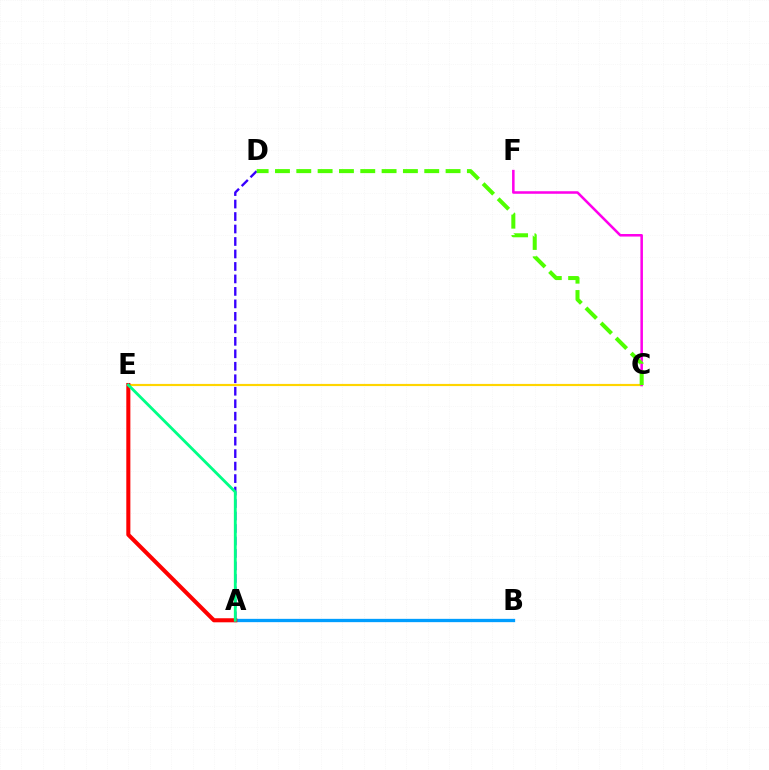{('C', 'E'): [{'color': '#ffd500', 'line_style': 'solid', 'thickness': 1.57}], ('C', 'F'): [{'color': '#ff00ed', 'line_style': 'solid', 'thickness': 1.83}], ('A', 'D'): [{'color': '#3700ff', 'line_style': 'dashed', 'thickness': 1.7}], ('A', 'B'): [{'color': '#009eff', 'line_style': 'solid', 'thickness': 2.38}], ('A', 'E'): [{'color': '#ff0000', 'line_style': 'solid', 'thickness': 2.92}, {'color': '#00ff86', 'line_style': 'solid', 'thickness': 2.04}], ('C', 'D'): [{'color': '#4fff00', 'line_style': 'dashed', 'thickness': 2.9}]}